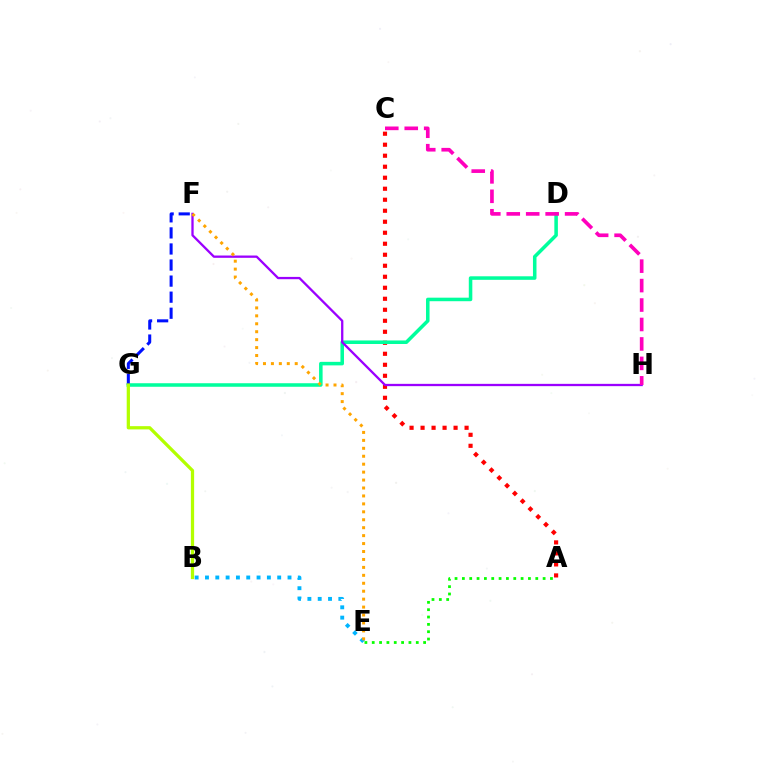{('A', 'C'): [{'color': '#ff0000', 'line_style': 'dotted', 'thickness': 2.99}], ('B', 'E'): [{'color': '#00b5ff', 'line_style': 'dotted', 'thickness': 2.8}], ('A', 'E'): [{'color': '#08ff00', 'line_style': 'dotted', 'thickness': 1.99}], ('D', 'G'): [{'color': '#00ff9d', 'line_style': 'solid', 'thickness': 2.54}], ('F', 'H'): [{'color': '#9b00ff', 'line_style': 'solid', 'thickness': 1.65}], ('F', 'G'): [{'color': '#0010ff', 'line_style': 'dashed', 'thickness': 2.18}], ('B', 'G'): [{'color': '#b3ff00', 'line_style': 'solid', 'thickness': 2.34}], ('E', 'F'): [{'color': '#ffa500', 'line_style': 'dotted', 'thickness': 2.16}], ('C', 'H'): [{'color': '#ff00bd', 'line_style': 'dashed', 'thickness': 2.64}]}